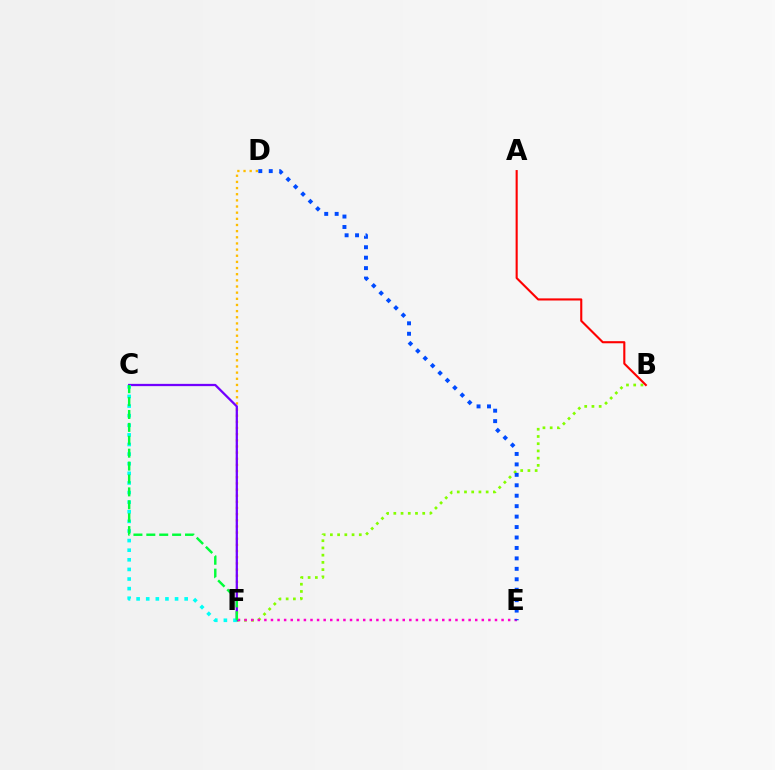{('B', 'F'): [{'color': '#84ff00', 'line_style': 'dotted', 'thickness': 1.96}], ('E', 'F'): [{'color': '#ff00cf', 'line_style': 'dotted', 'thickness': 1.79}], ('A', 'B'): [{'color': '#ff0000', 'line_style': 'solid', 'thickness': 1.52}], ('D', 'F'): [{'color': '#ffbd00', 'line_style': 'dotted', 'thickness': 1.67}], ('C', 'F'): [{'color': '#7200ff', 'line_style': 'solid', 'thickness': 1.63}, {'color': '#00fff6', 'line_style': 'dotted', 'thickness': 2.61}, {'color': '#00ff39', 'line_style': 'dashed', 'thickness': 1.75}], ('D', 'E'): [{'color': '#004bff', 'line_style': 'dotted', 'thickness': 2.84}]}